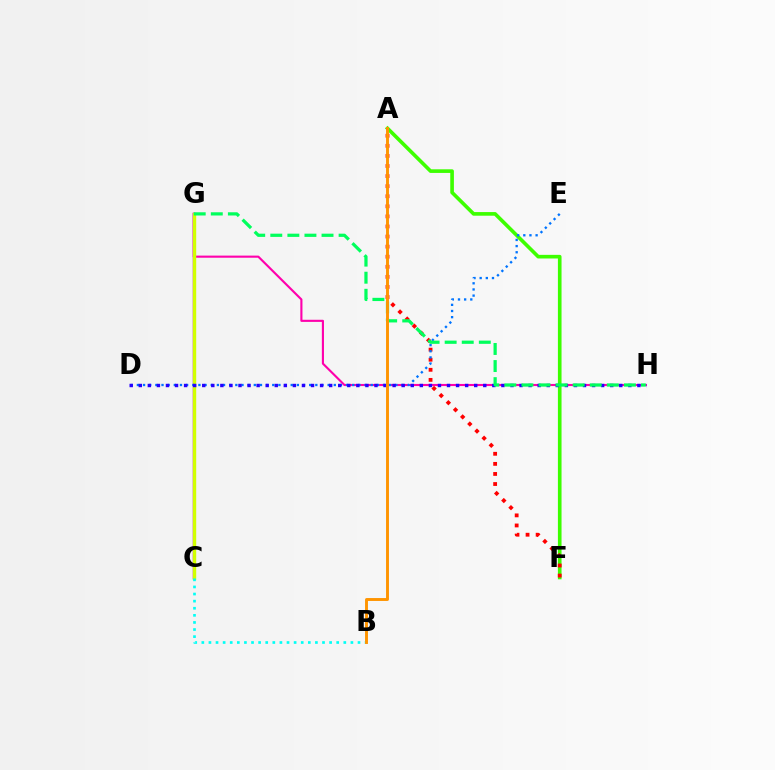{('G', 'H'): [{'color': '#ff00ac', 'line_style': 'solid', 'thickness': 1.53}, {'color': '#00ff5c', 'line_style': 'dashed', 'thickness': 2.32}], ('C', 'G'): [{'color': '#b900ff', 'line_style': 'solid', 'thickness': 1.77}, {'color': '#d1ff00', 'line_style': 'solid', 'thickness': 2.45}], ('A', 'F'): [{'color': '#3dff00', 'line_style': 'solid', 'thickness': 2.62}, {'color': '#ff0000', 'line_style': 'dotted', 'thickness': 2.74}], ('D', 'E'): [{'color': '#0074ff', 'line_style': 'dotted', 'thickness': 1.67}], ('D', 'H'): [{'color': '#2500ff', 'line_style': 'dotted', 'thickness': 2.46}], ('B', 'C'): [{'color': '#00fff6', 'line_style': 'dotted', 'thickness': 1.93}], ('A', 'B'): [{'color': '#ff9400', 'line_style': 'solid', 'thickness': 2.1}]}